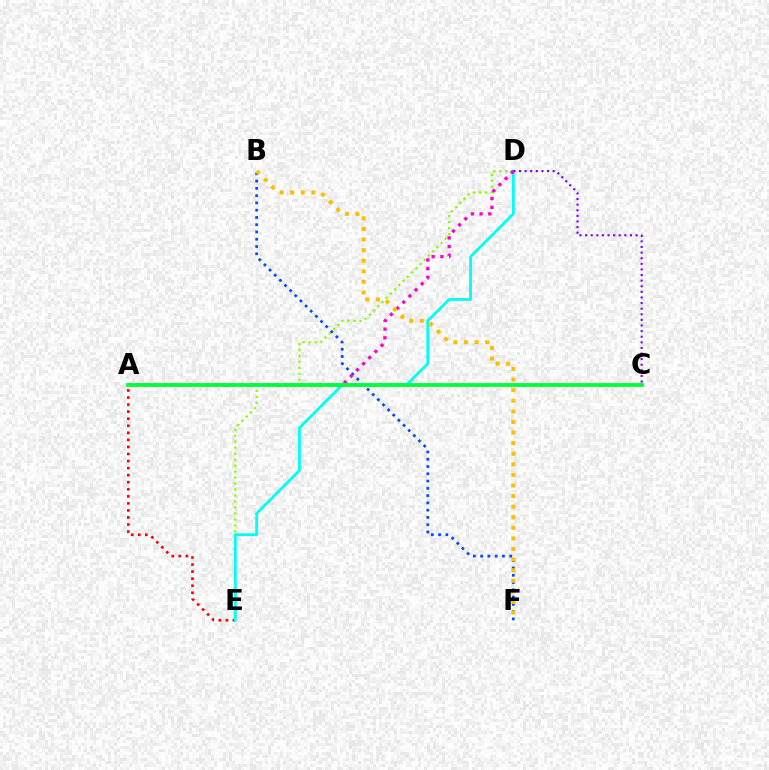{('D', 'E'): [{'color': '#84ff00', 'line_style': 'dotted', 'thickness': 1.62}, {'color': '#00fff6', 'line_style': 'solid', 'thickness': 2.03}], ('A', 'E'): [{'color': '#ff0000', 'line_style': 'dotted', 'thickness': 1.92}], ('B', 'F'): [{'color': '#004bff', 'line_style': 'dotted', 'thickness': 1.98}, {'color': '#ffbd00', 'line_style': 'dotted', 'thickness': 2.88}], ('A', 'D'): [{'color': '#ff00cf', 'line_style': 'dotted', 'thickness': 2.36}], ('C', 'D'): [{'color': '#7200ff', 'line_style': 'dotted', 'thickness': 1.52}], ('A', 'C'): [{'color': '#00ff39', 'line_style': 'solid', 'thickness': 2.73}]}